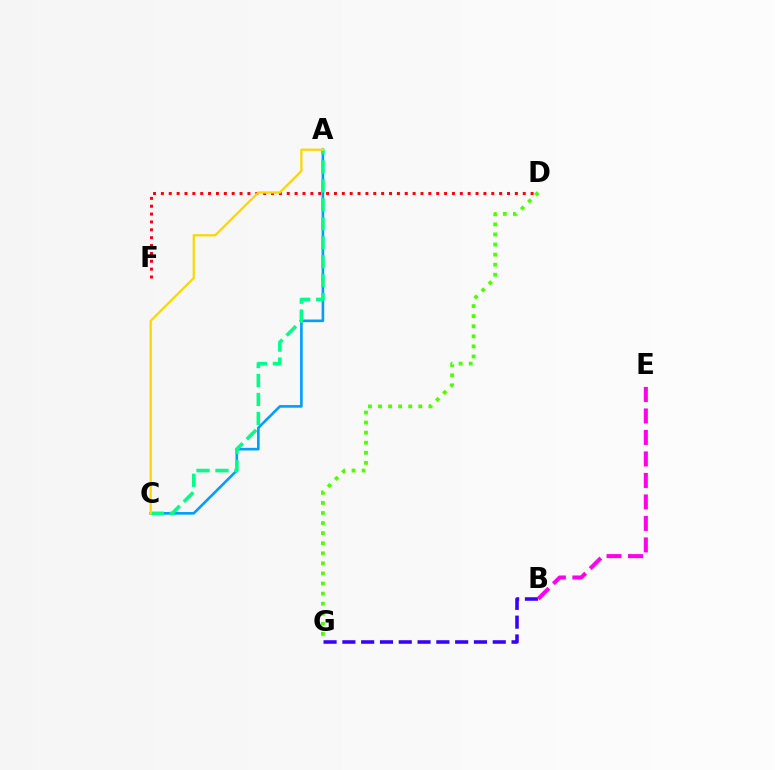{('A', 'C'): [{'color': '#009eff', 'line_style': 'solid', 'thickness': 1.89}, {'color': '#00ff86', 'line_style': 'dashed', 'thickness': 2.58}, {'color': '#ffd500', 'line_style': 'solid', 'thickness': 1.63}], ('D', 'G'): [{'color': '#4fff00', 'line_style': 'dotted', 'thickness': 2.74}], ('B', 'G'): [{'color': '#3700ff', 'line_style': 'dashed', 'thickness': 2.55}], ('B', 'E'): [{'color': '#ff00ed', 'line_style': 'dashed', 'thickness': 2.92}], ('D', 'F'): [{'color': '#ff0000', 'line_style': 'dotted', 'thickness': 2.14}]}